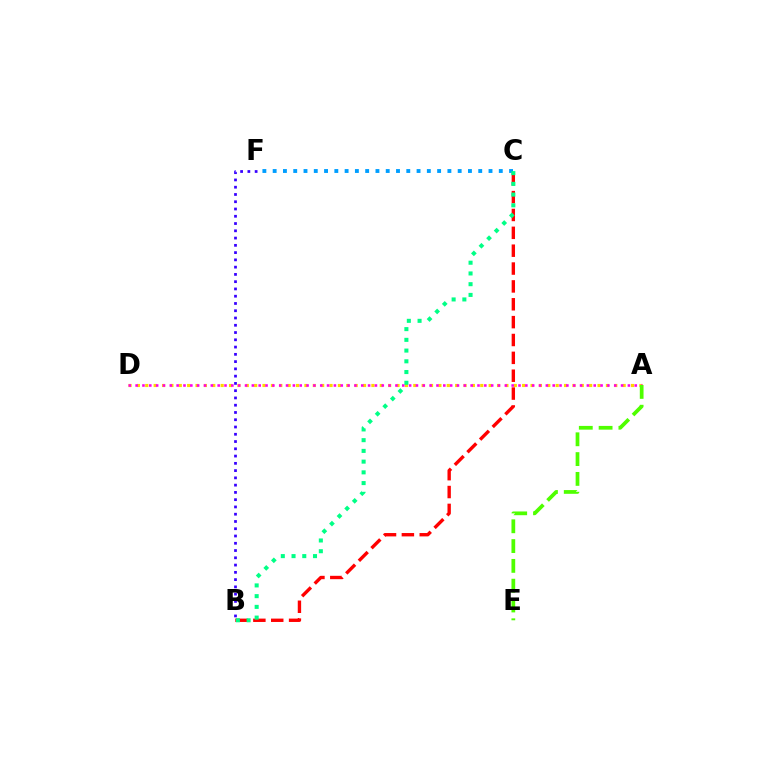{('A', 'D'): [{'color': '#ffd500', 'line_style': 'dotted', 'thickness': 2.28}, {'color': '#ff00ed', 'line_style': 'dotted', 'thickness': 1.86}], ('B', 'C'): [{'color': '#ff0000', 'line_style': 'dashed', 'thickness': 2.43}, {'color': '#00ff86', 'line_style': 'dotted', 'thickness': 2.92}], ('C', 'F'): [{'color': '#009eff', 'line_style': 'dotted', 'thickness': 2.79}], ('B', 'F'): [{'color': '#3700ff', 'line_style': 'dotted', 'thickness': 1.97}], ('A', 'E'): [{'color': '#4fff00', 'line_style': 'dashed', 'thickness': 2.69}]}